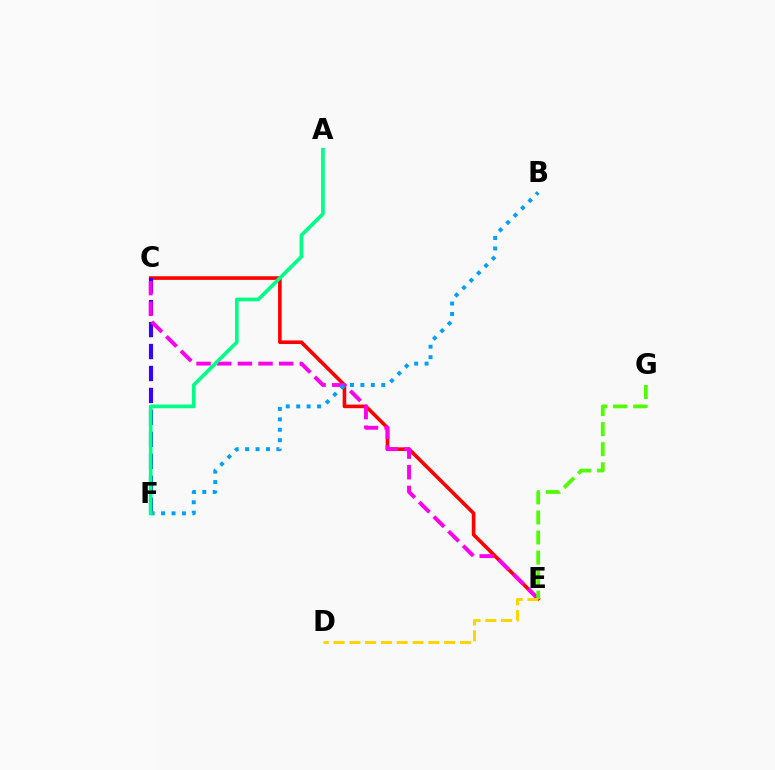{('C', 'E'): [{'color': '#ff0000', 'line_style': 'solid', 'thickness': 2.6}, {'color': '#ff00ed', 'line_style': 'dashed', 'thickness': 2.8}], ('C', 'F'): [{'color': '#3700ff', 'line_style': 'dashed', 'thickness': 2.98}], ('B', 'F'): [{'color': '#009eff', 'line_style': 'dotted', 'thickness': 2.83}], ('A', 'F'): [{'color': '#00ff86', 'line_style': 'solid', 'thickness': 2.65}], ('E', 'G'): [{'color': '#4fff00', 'line_style': 'dashed', 'thickness': 2.72}], ('D', 'E'): [{'color': '#ffd500', 'line_style': 'dashed', 'thickness': 2.15}]}